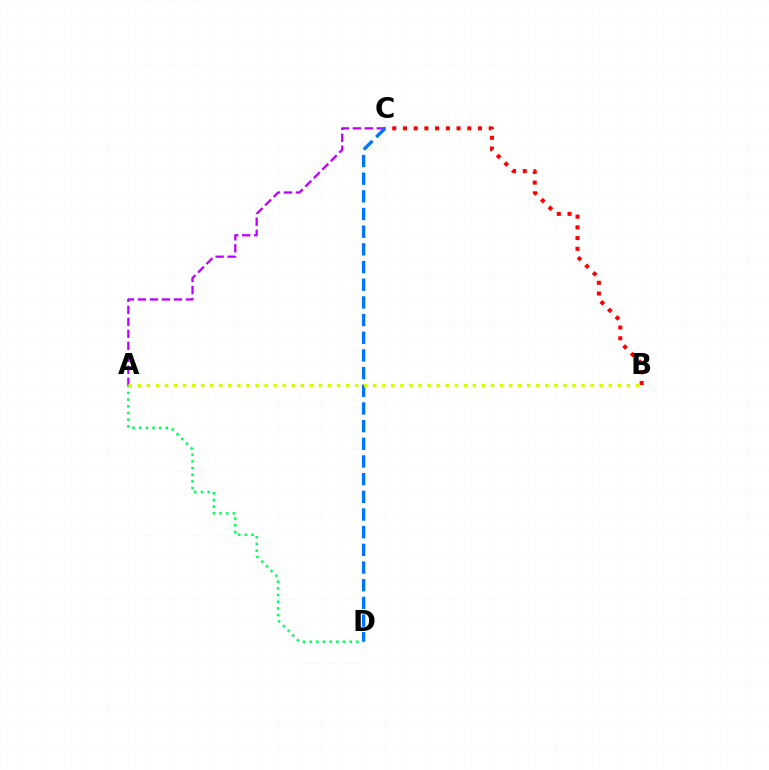{('A', 'D'): [{'color': '#00ff5c', 'line_style': 'dotted', 'thickness': 1.81}], ('A', 'C'): [{'color': '#b900ff', 'line_style': 'dashed', 'thickness': 1.63}], ('C', 'D'): [{'color': '#0074ff', 'line_style': 'dashed', 'thickness': 2.4}], ('B', 'C'): [{'color': '#ff0000', 'line_style': 'dotted', 'thickness': 2.91}], ('A', 'B'): [{'color': '#d1ff00', 'line_style': 'dotted', 'thickness': 2.46}]}